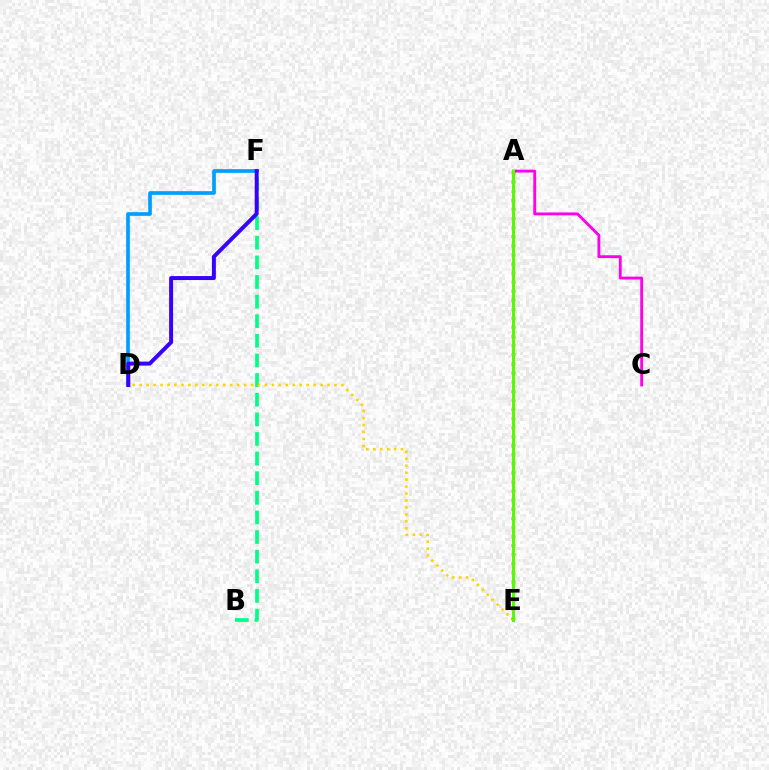{('A', 'C'): [{'color': '#ff00ed', 'line_style': 'solid', 'thickness': 2.05}], ('B', 'F'): [{'color': '#00ff86', 'line_style': 'dashed', 'thickness': 2.67}], ('D', 'F'): [{'color': '#009eff', 'line_style': 'solid', 'thickness': 2.65}, {'color': '#3700ff', 'line_style': 'solid', 'thickness': 2.86}], ('D', 'E'): [{'color': '#ffd500', 'line_style': 'dotted', 'thickness': 1.89}], ('A', 'E'): [{'color': '#ff0000', 'line_style': 'dotted', 'thickness': 2.47}, {'color': '#4fff00', 'line_style': 'solid', 'thickness': 2.15}]}